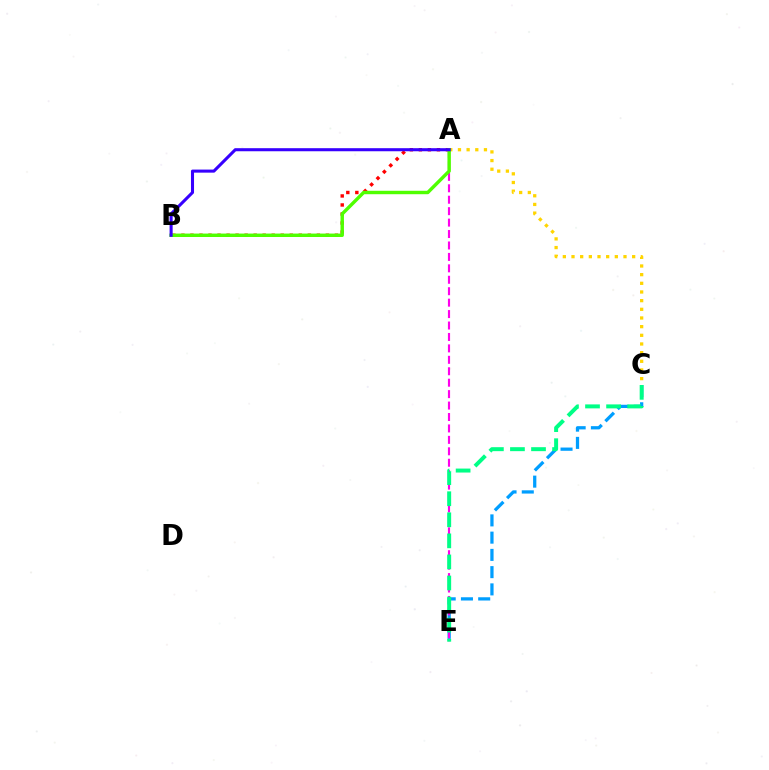{('C', 'E'): [{'color': '#009eff', 'line_style': 'dashed', 'thickness': 2.34}, {'color': '#00ff86', 'line_style': 'dashed', 'thickness': 2.86}], ('A', 'E'): [{'color': '#ff00ed', 'line_style': 'dashed', 'thickness': 1.55}], ('A', 'C'): [{'color': '#ffd500', 'line_style': 'dotted', 'thickness': 2.35}], ('A', 'B'): [{'color': '#ff0000', 'line_style': 'dotted', 'thickness': 2.45}, {'color': '#4fff00', 'line_style': 'solid', 'thickness': 2.47}, {'color': '#3700ff', 'line_style': 'solid', 'thickness': 2.21}]}